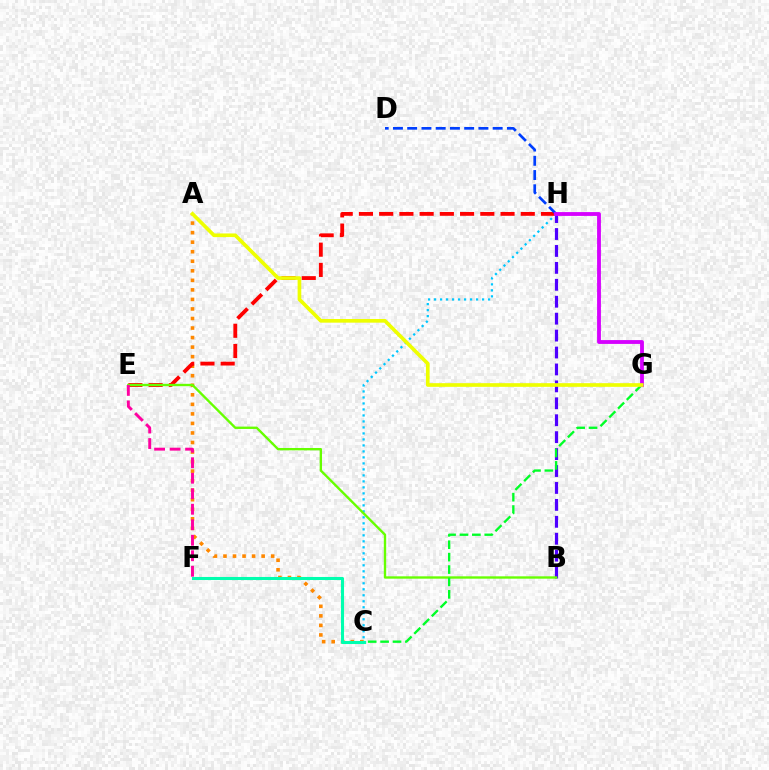{('A', 'C'): [{'color': '#ff8800', 'line_style': 'dotted', 'thickness': 2.59}], ('E', 'H'): [{'color': '#ff0000', 'line_style': 'dashed', 'thickness': 2.75}], ('B', 'H'): [{'color': '#4f00ff', 'line_style': 'dashed', 'thickness': 2.3}], ('C', 'H'): [{'color': '#00c7ff', 'line_style': 'dotted', 'thickness': 1.63}], ('B', 'E'): [{'color': '#66ff00', 'line_style': 'solid', 'thickness': 1.7}], ('C', 'G'): [{'color': '#00ff27', 'line_style': 'dashed', 'thickness': 1.68}], ('C', 'F'): [{'color': '#00ffaf', 'line_style': 'solid', 'thickness': 2.21}], ('D', 'H'): [{'color': '#003fff', 'line_style': 'dashed', 'thickness': 1.94}], ('G', 'H'): [{'color': '#d600ff', 'line_style': 'solid', 'thickness': 2.76}], ('E', 'F'): [{'color': '#ff00a0', 'line_style': 'dashed', 'thickness': 2.11}], ('A', 'G'): [{'color': '#eeff00', 'line_style': 'solid', 'thickness': 2.64}]}